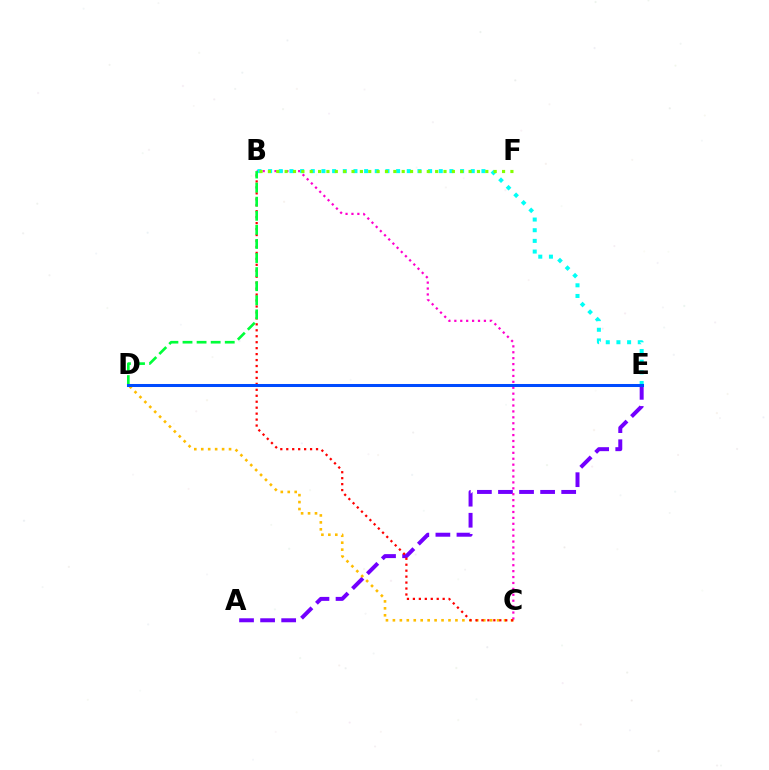{('A', 'E'): [{'color': '#7200ff', 'line_style': 'dashed', 'thickness': 2.86}], ('B', 'C'): [{'color': '#ff00cf', 'line_style': 'dotted', 'thickness': 1.61}, {'color': '#ff0000', 'line_style': 'dotted', 'thickness': 1.62}], ('C', 'D'): [{'color': '#ffbd00', 'line_style': 'dotted', 'thickness': 1.89}], ('B', 'E'): [{'color': '#00fff6', 'line_style': 'dotted', 'thickness': 2.9}], ('B', 'F'): [{'color': '#84ff00', 'line_style': 'dotted', 'thickness': 2.27}], ('B', 'D'): [{'color': '#00ff39', 'line_style': 'dashed', 'thickness': 1.91}], ('D', 'E'): [{'color': '#004bff', 'line_style': 'solid', 'thickness': 2.18}]}